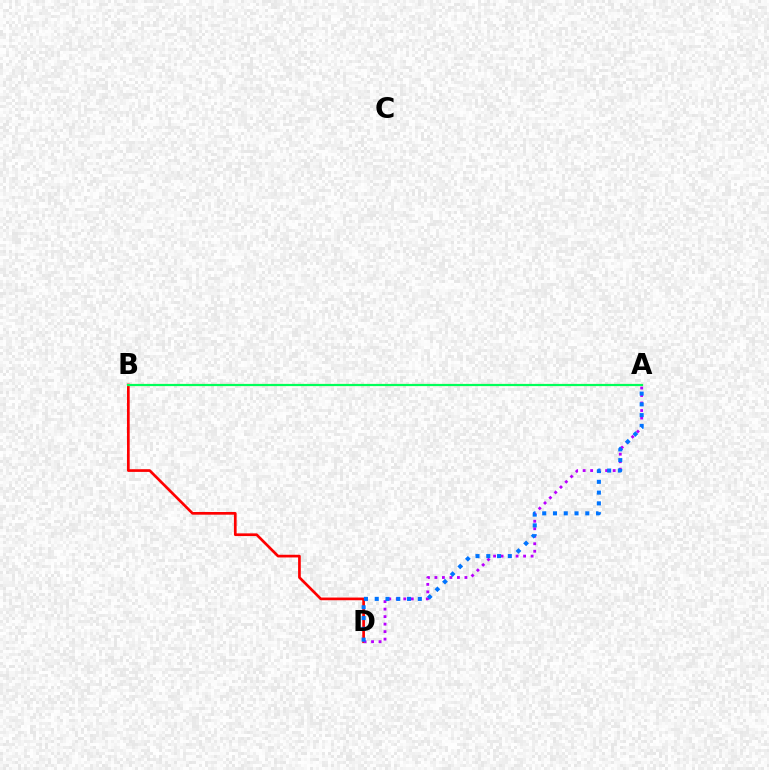{('B', 'D'): [{'color': '#ff0000', 'line_style': 'solid', 'thickness': 1.94}], ('A', 'D'): [{'color': '#b900ff', 'line_style': 'dotted', 'thickness': 2.04}, {'color': '#0074ff', 'line_style': 'dotted', 'thickness': 2.93}], ('A', 'B'): [{'color': '#d1ff00', 'line_style': 'solid', 'thickness': 1.53}, {'color': '#00ff5c', 'line_style': 'solid', 'thickness': 1.55}]}